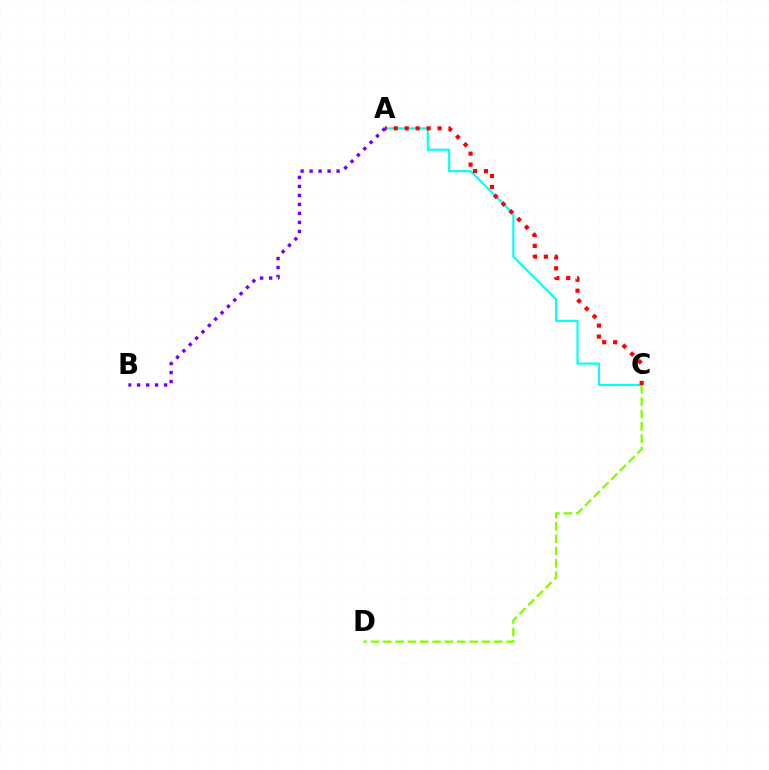{('C', 'D'): [{'color': '#84ff00', 'line_style': 'dashed', 'thickness': 1.68}], ('A', 'C'): [{'color': '#00fff6', 'line_style': 'solid', 'thickness': 1.54}, {'color': '#ff0000', 'line_style': 'dotted', 'thickness': 2.97}], ('A', 'B'): [{'color': '#7200ff', 'line_style': 'dotted', 'thickness': 2.44}]}